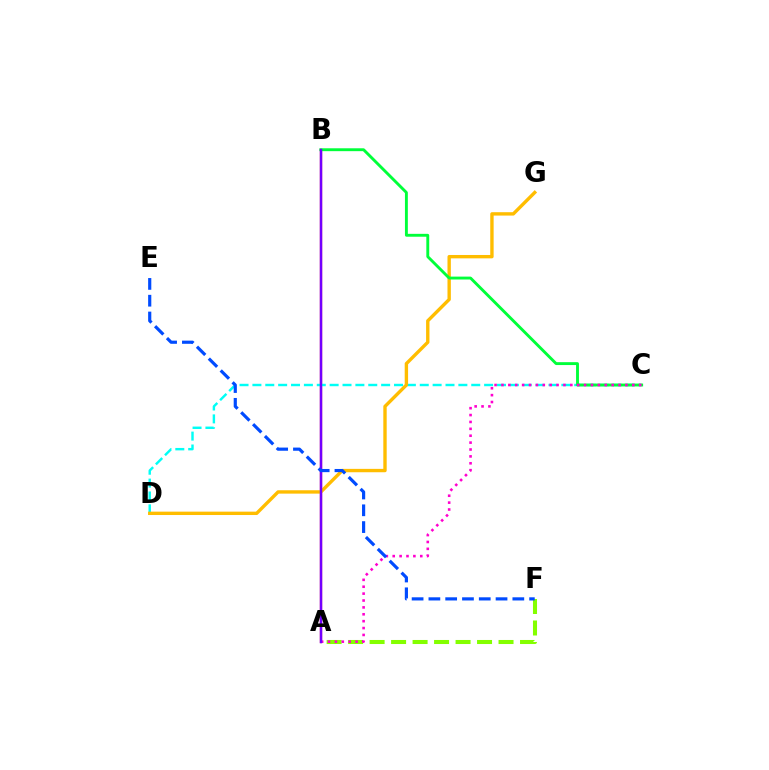{('A', 'F'): [{'color': '#84ff00', 'line_style': 'dashed', 'thickness': 2.92}], ('A', 'B'): [{'color': '#ff0000', 'line_style': 'solid', 'thickness': 1.62}, {'color': '#7200ff', 'line_style': 'solid', 'thickness': 1.76}], ('C', 'D'): [{'color': '#00fff6', 'line_style': 'dashed', 'thickness': 1.75}], ('D', 'G'): [{'color': '#ffbd00', 'line_style': 'solid', 'thickness': 2.43}], ('B', 'C'): [{'color': '#00ff39', 'line_style': 'solid', 'thickness': 2.08}], ('A', 'C'): [{'color': '#ff00cf', 'line_style': 'dotted', 'thickness': 1.87}], ('E', 'F'): [{'color': '#004bff', 'line_style': 'dashed', 'thickness': 2.28}]}